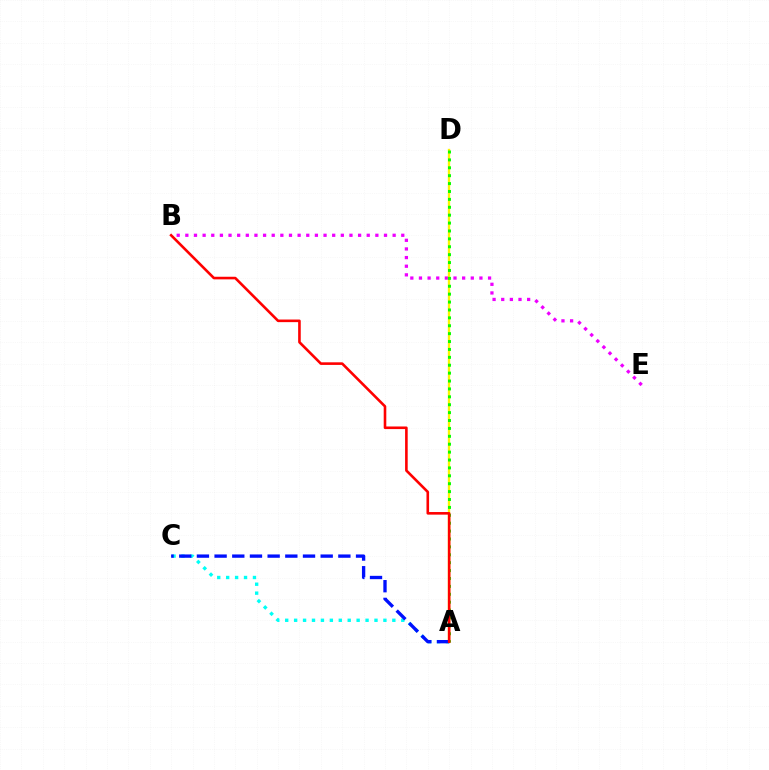{('B', 'E'): [{'color': '#ee00ff', 'line_style': 'dotted', 'thickness': 2.35}], ('A', 'D'): [{'color': '#fcf500', 'line_style': 'solid', 'thickness': 1.69}, {'color': '#08ff00', 'line_style': 'dotted', 'thickness': 2.15}], ('A', 'C'): [{'color': '#00fff6', 'line_style': 'dotted', 'thickness': 2.43}, {'color': '#0010ff', 'line_style': 'dashed', 'thickness': 2.4}], ('A', 'B'): [{'color': '#ff0000', 'line_style': 'solid', 'thickness': 1.88}]}